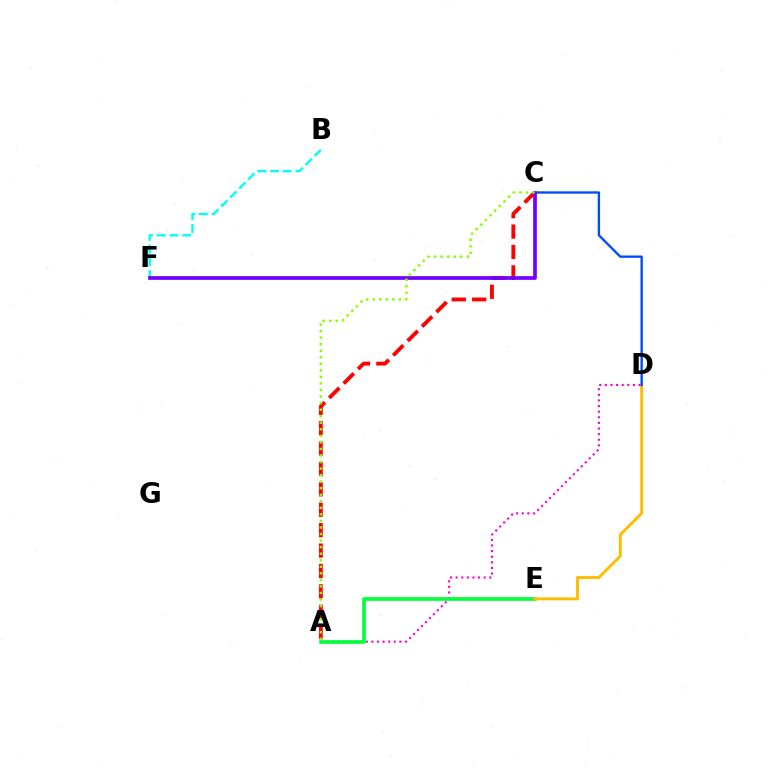{('B', 'F'): [{'color': '#00fff6', 'line_style': 'dashed', 'thickness': 1.72}], ('A', 'D'): [{'color': '#ff00cf', 'line_style': 'dotted', 'thickness': 1.52}], ('A', 'E'): [{'color': '#00ff39', 'line_style': 'solid', 'thickness': 2.62}], ('D', 'E'): [{'color': '#ffbd00', 'line_style': 'solid', 'thickness': 2.09}], ('C', 'D'): [{'color': '#004bff', 'line_style': 'solid', 'thickness': 1.7}], ('A', 'C'): [{'color': '#ff0000', 'line_style': 'dashed', 'thickness': 2.77}, {'color': '#84ff00', 'line_style': 'dotted', 'thickness': 1.78}], ('C', 'F'): [{'color': '#7200ff', 'line_style': 'solid', 'thickness': 2.67}]}